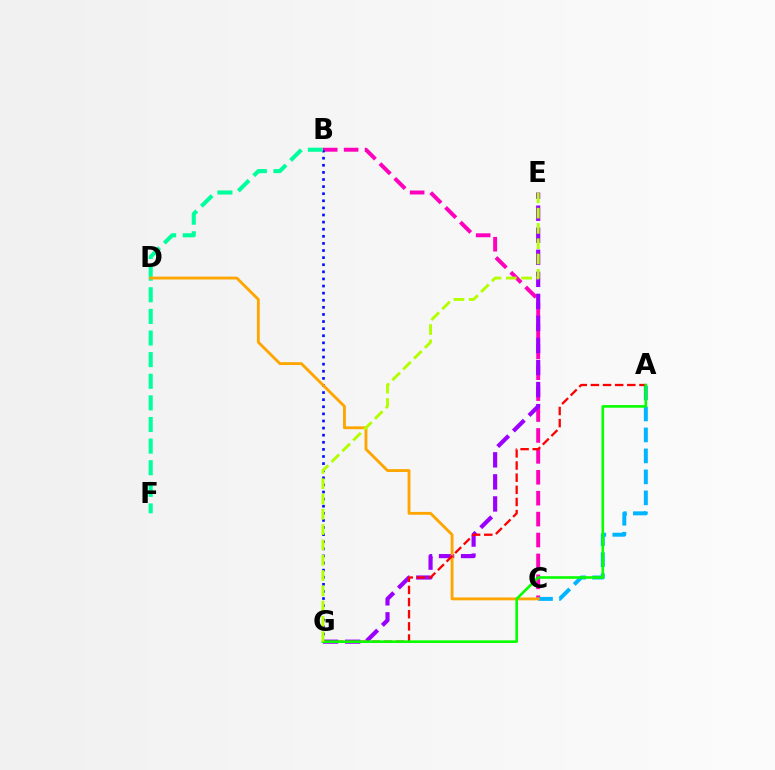{('B', 'C'): [{'color': '#ff00bd', 'line_style': 'dashed', 'thickness': 2.84}], ('E', 'G'): [{'color': '#9b00ff', 'line_style': 'dashed', 'thickness': 2.99}, {'color': '#b3ff00', 'line_style': 'dashed', 'thickness': 2.08}], ('A', 'C'): [{'color': '#00b5ff', 'line_style': 'dashed', 'thickness': 2.85}], ('B', 'G'): [{'color': '#0010ff', 'line_style': 'dotted', 'thickness': 1.93}], ('B', 'F'): [{'color': '#00ff9d', 'line_style': 'dashed', 'thickness': 2.94}], ('C', 'D'): [{'color': '#ffa500', 'line_style': 'solid', 'thickness': 2.05}], ('A', 'G'): [{'color': '#ff0000', 'line_style': 'dashed', 'thickness': 1.65}, {'color': '#08ff00', 'line_style': 'solid', 'thickness': 1.88}]}